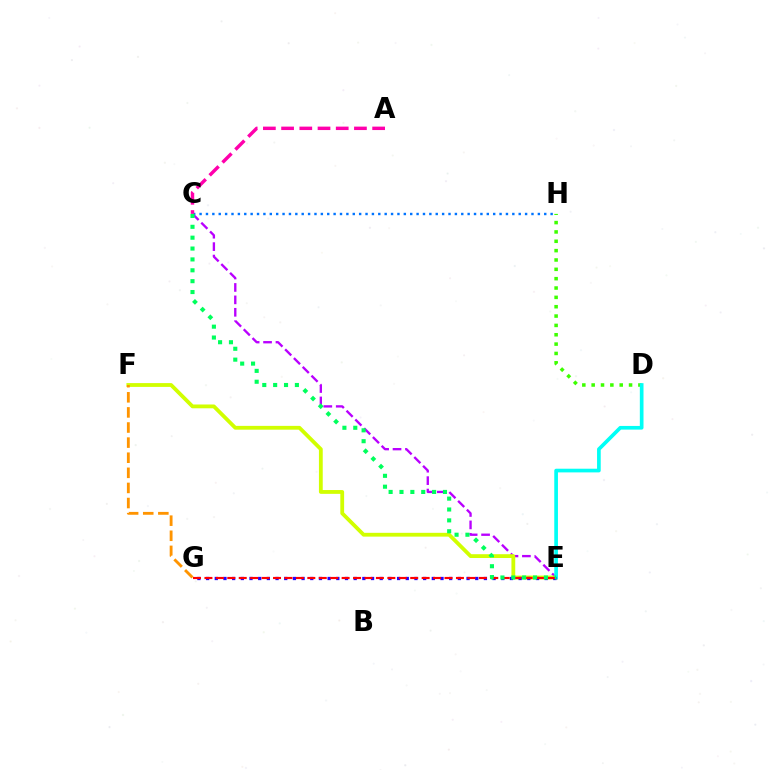{('C', 'E'): [{'color': '#b900ff', 'line_style': 'dashed', 'thickness': 1.69}, {'color': '#00ff5c', 'line_style': 'dotted', 'thickness': 2.95}], ('D', 'H'): [{'color': '#3dff00', 'line_style': 'dotted', 'thickness': 2.54}], ('E', 'F'): [{'color': '#d1ff00', 'line_style': 'solid', 'thickness': 2.74}], ('D', 'E'): [{'color': '#00fff6', 'line_style': 'solid', 'thickness': 2.65}], ('C', 'H'): [{'color': '#0074ff', 'line_style': 'dotted', 'thickness': 1.73}], ('F', 'G'): [{'color': '#ff9400', 'line_style': 'dashed', 'thickness': 2.05}], ('E', 'G'): [{'color': '#2500ff', 'line_style': 'dotted', 'thickness': 2.36}, {'color': '#ff0000', 'line_style': 'dashed', 'thickness': 1.55}], ('A', 'C'): [{'color': '#ff00ac', 'line_style': 'dashed', 'thickness': 2.47}]}